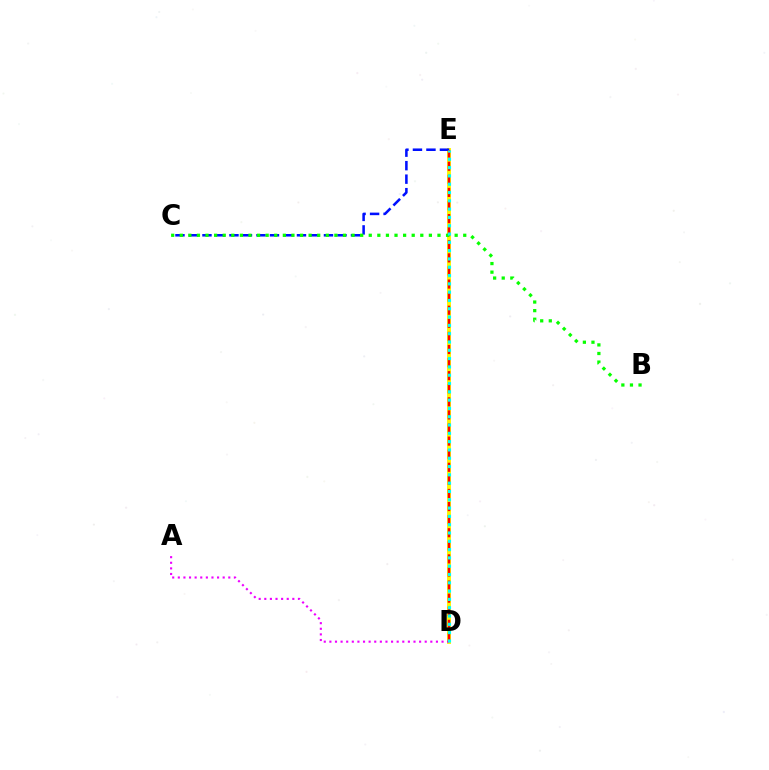{('D', 'E'): [{'color': '#fcf500', 'line_style': 'solid', 'thickness': 2.82}, {'color': '#ff0000', 'line_style': 'dashed', 'thickness': 1.78}, {'color': '#00fff6', 'line_style': 'dotted', 'thickness': 2.26}], ('A', 'D'): [{'color': '#ee00ff', 'line_style': 'dotted', 'thickness': 1.52}], ('C', 'E'): [{'color': '#0010ff', 'line_style': 'dashed', 'thickness': 1.83}], ('B', 'C'): [{'color': '#08ff00', 'line_style': 'dotted', 'thickness': 2.33}]}